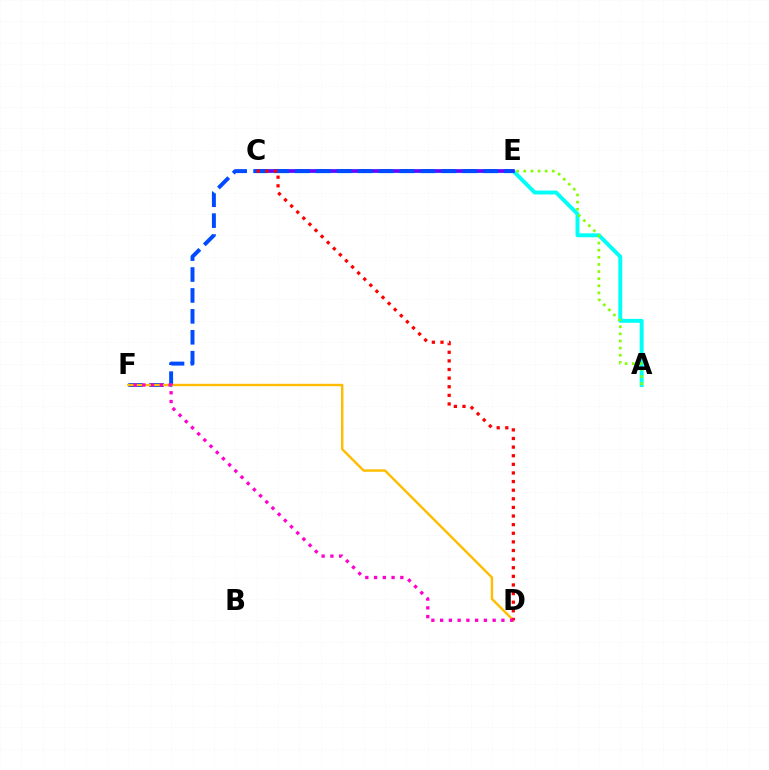{('C', 'E'): [{'color': '#00ff39', 'line_style': 'solid', 'thickness': 1.87}, {'color': '#7200ff', 'line_style': 'solid', 'thickness': 2.58}], ('A', 'C'): [{'color': '#00fff6', 'line_style': 'solid', 'thickness': 2.83}], ('E', 'F'): [{'color': '#004bff', 'line_style': 'dashed', 'thickness': 2.84}], ('A', 'E'): [{'color': '#84ff00', 'line_style': 'dotted', 'thickness': 1.93}], ('D', 'F'): [{'color': '#ffbd00', 'line_style': 'solid', 'thickness': 1.74}, {'color': '#ff00cf', 'line_style': 'dotted', 'thickness': 2.38}], ('C', 'D'): [{'color': '#ff0000', 'line_style': 'dotted', 'thickness': 2.34}]}